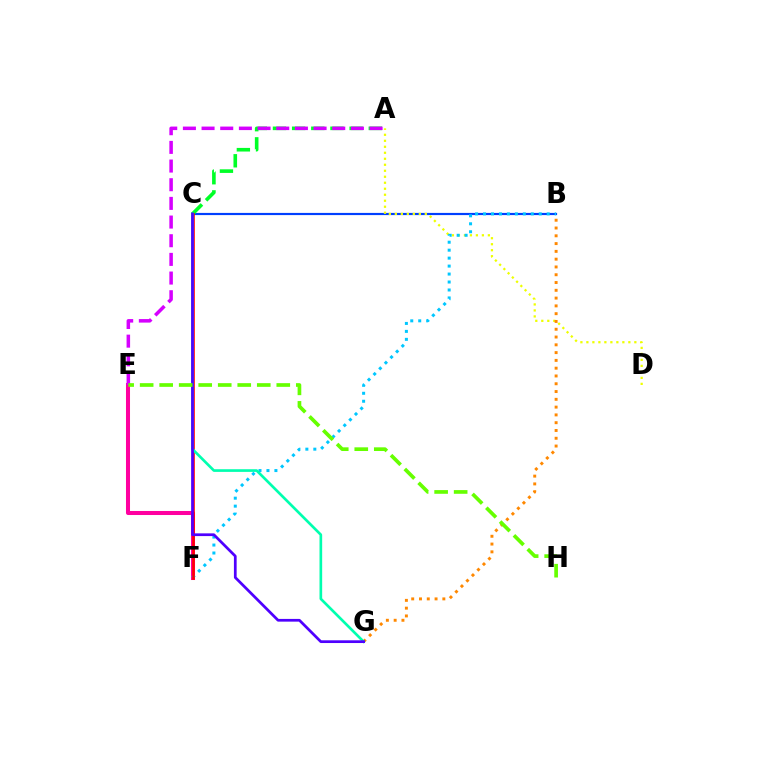{('E', 'F'): [{'color': '#ff00a0', 'line_style': 'solid', 'thickness': 2.9}], ('B', 'C'): [{'color': '#003fff', 'line_style': 'solid', 'thickness': 1.57}], ('A', 'D'): [{'color': '#eeff00', 'line_style': 'dotted', 'thickness': 1.63}], ('A', 'C'): [{'color': '#00ff27', 'line_style': 'dashed', 'thickness': 2.6}], ('B', 'F'): [{'color': '#00c7ff', 'line_style': 'dotted', 'thickness': 2.16}], ('A', 'E'): [{'color': '#d600ff', 'line_style': 'dashed', 'thickness': 2.54}], ('B', 'G'): [{'color': '#ff8800', 'line_style': 'dotted', 'thickness': 2.12}], ('C', 'F'): [{'color': '#ff0000', 'line_style': 'solid', 'thickness': 1.87}], ('C', 'G'): [{'color': '#00ffaf', 'line_style': 'solid', 'thickness': 1.92}, {'color': '#4f00ff', 'line_style': 'solid', 'thickness': 1.96}], ('E', 'H'): [{'color': '#66ff00', 'line_style': 'dashed', 'thickness': 2.65}]}